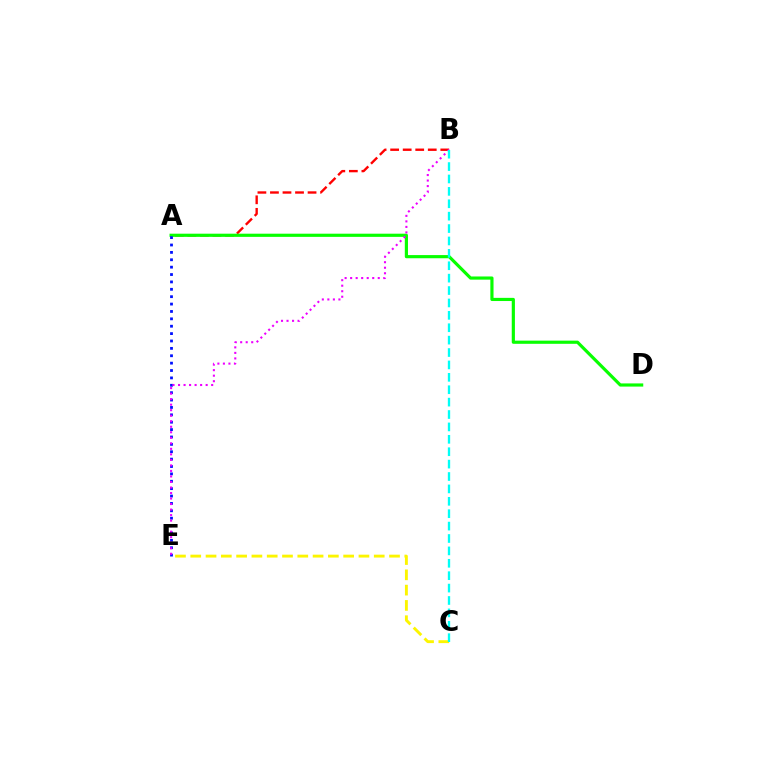{('A', 'B'): [{'color': '#ff0000', 'line_style': 'dashed', 'thickness': 1.7}], ('A', 'D'): [{'color': '#08ff00', 'line_style': 'solid', 'thickness': 2.28}], ('A', 'E'): [{'color': '#0010ff', 'line_style': 'dotted', 'thickness': 2.01}], ('C', 'E'): [{'color': '#fcf500', 'line_style': 'dashed', 'thickness': 2.08}], ('B', 'E'): [{'color': '#ee00ff', 'line_style': 'dotted', 'thickness': 1.5}], ('B', 'C'): [{'color': '#00fff6', 'line_style': 'dashed', 'thickness': 1.68}]}